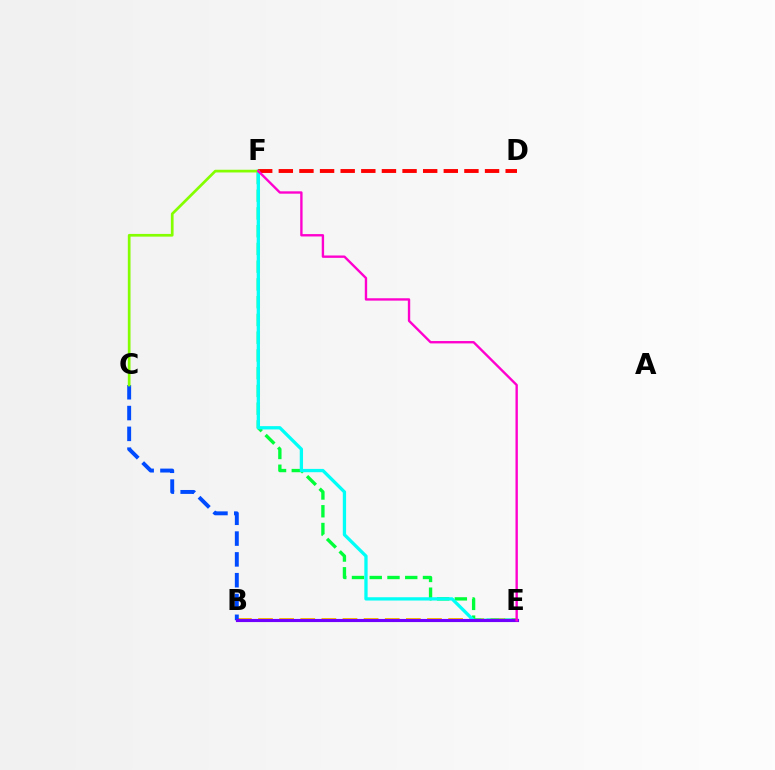{('B', 'E'): [{'color': '#ffbd00', 'line_style': 'dashed', 'thickness': 2.87}, {'color': '#7200ff', 'line_style': 'solid', 'thickness': 2.26}], ('E', 'F'): [{'color': '#00ff39', 'line_style': 'dashed', 'thickness': 2.41}, {'color': '#00fff6', 'line_style': 'solid', 'thickness': 2.36}, {'color': '#ff00cf', 'line_style': 'solid', 'thickness': 1.71}], ('B', 'C'): [{'color': '#004bff', 'line_style': 'dashed', 'thickness': 2.83}], ('D', 'F'): [{'color': '#ff0000', 'line_style': 'dashed', 'thickness': 2.8}], ('C', 'F'): [{'color': '#84ff00', 'line_style': 'solid', 'thickness': 1.95}]}